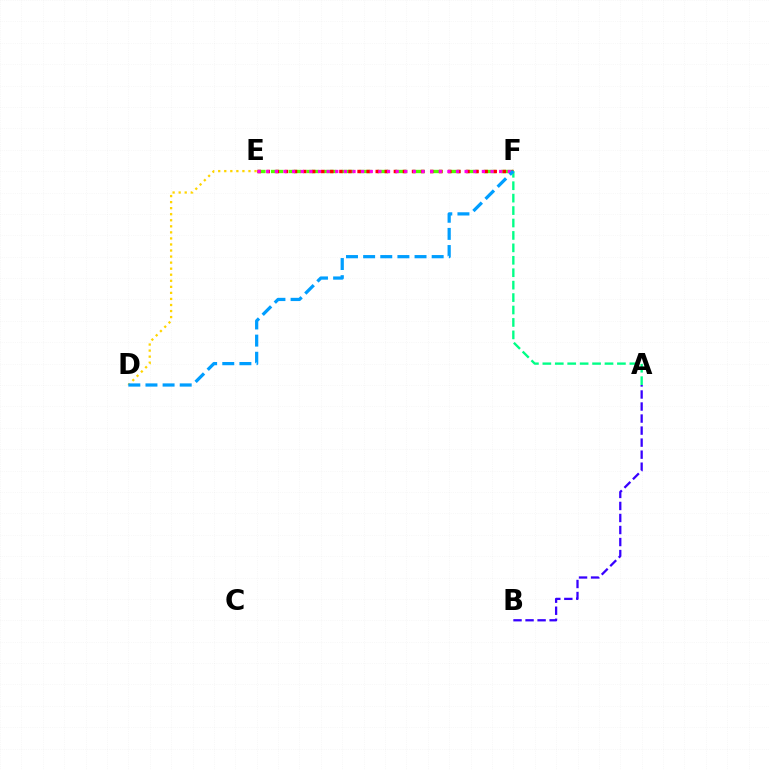{('E', 'F'): [{'color': '#4fff00', 'line_style': 'dashed', 'thickness': 2.41}, {'color': '#ff0000', 'line_style': 'dotted', 'thickness': 2.47}, {'color': '#ff00ed', 'line_style': 'dotted', 'thickness': 2.34}], ('A', 'B'): [{'color': '#3700ff', 'line_style': 'dashed', 'thickness': 1.63}], ('D', 'E'): [{'color': '#ffd500', 'line_style': 'dotted', 'thickness': 1.64}], ('A', 'F'): [{'color': '#00ff86', 'line_style': 'dashed', 'thickness': 1.69}], ('D', 'F'): [{'color': '#009eff', 'line_style': 'dashed', 'thickness': 2.33}]}